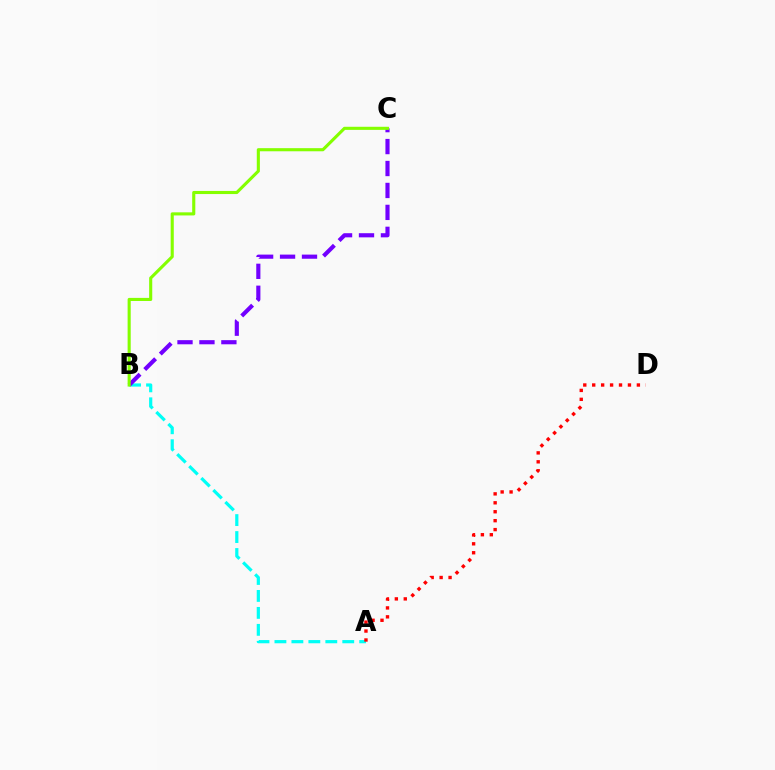{('A', 'B'): [{'color': '#00fff6', 'line_style': 'dashed', 'thickness': 2.3}], ('A', 'D'): [{'color': '#ff0000', 'line_style': 'dotted', 'thickness': 2.43}], ('B', 'C'): [{'color': '#7200ff', 'line_style': 'dashed', 'thickness': 2.98}, {'color': '#84ff00', 'line_style': 'solid', 'thickness': 2.24}]}